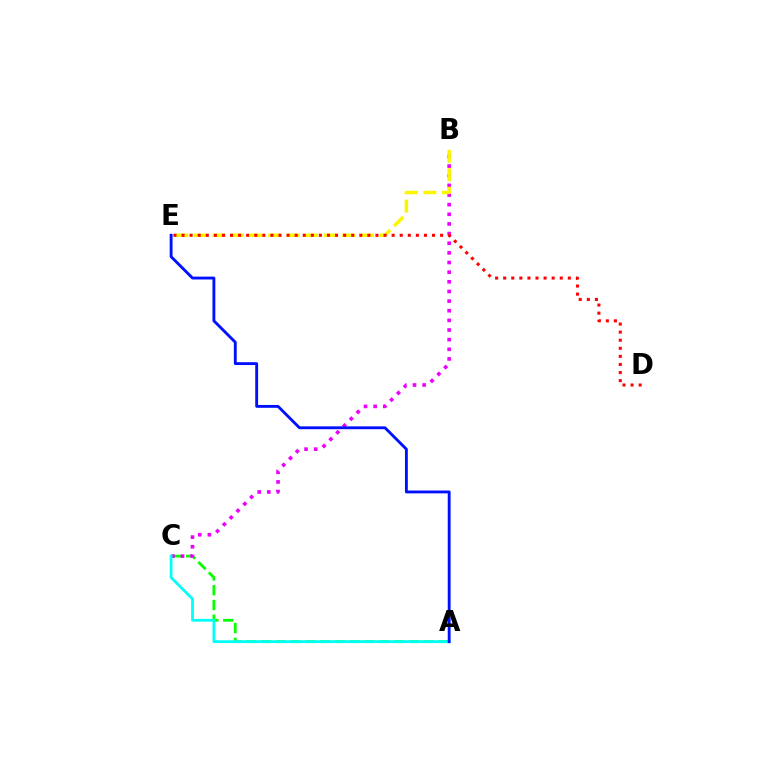{('A', 'C'): [{'color': '#08ff00', 'line_style': 'dashed', 'thickness': 2.01}, {'color': '#00fff6', 'line_style': 'solid', 'thickness': 1.99}], ('B', 'C'): [{'color': '#ee00ff', 'line_style': 'dotted', 'thickness': 2.62}], ('B', 'E'): [{'color': '#fcf500', 'line_style': 'dashed', 'thickness': 2.52}], ('D', 'E'): [{'color': '#ff0000', 'line_style': 'dotted', 'thickness': 2.2}], ('A', 'E'): [{'color': '#0010ff', 'line_style': 'solid', 'thickness': 2.06}]}